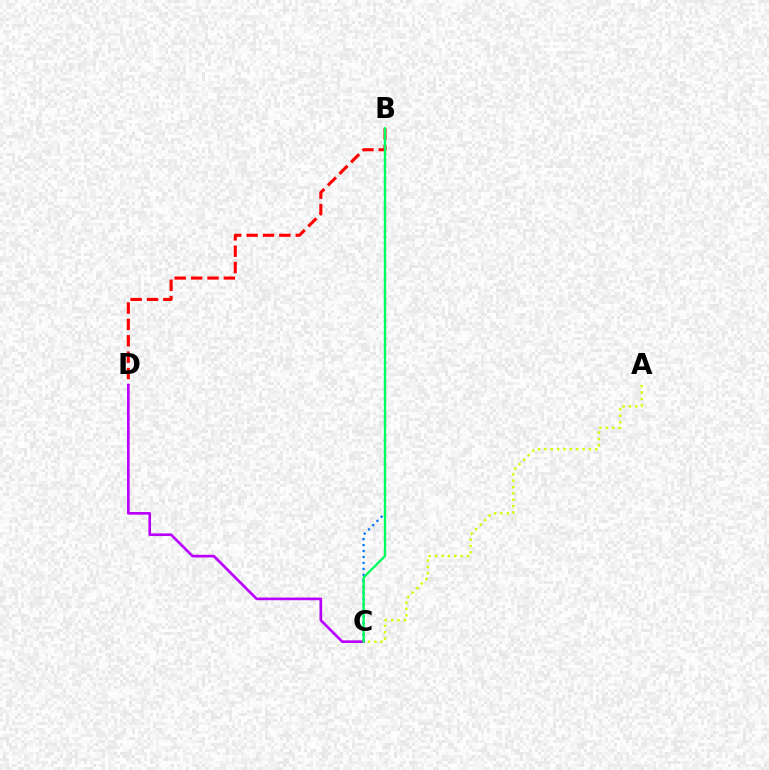{('B', 'D'): [{'color': '#ff0000', 'line_style': 'dashed', 'thickness': 2.22}], ('C', 'D'): [{'color': '#b900ff', 'line_style': 'solid', 'thickness': 1.92}], ('B', 'C'): [{'color': '#0074ff', 'line_style': 'dotted', 'thickness': 1.62}, {'color': '#00ff5c', 'line_style': 'solid', 'thickness': 1.68}], ('A', 'C'): [{'color': '#d1ff00', 'line_style': 'dotted', 'thickness': 1.73}]}